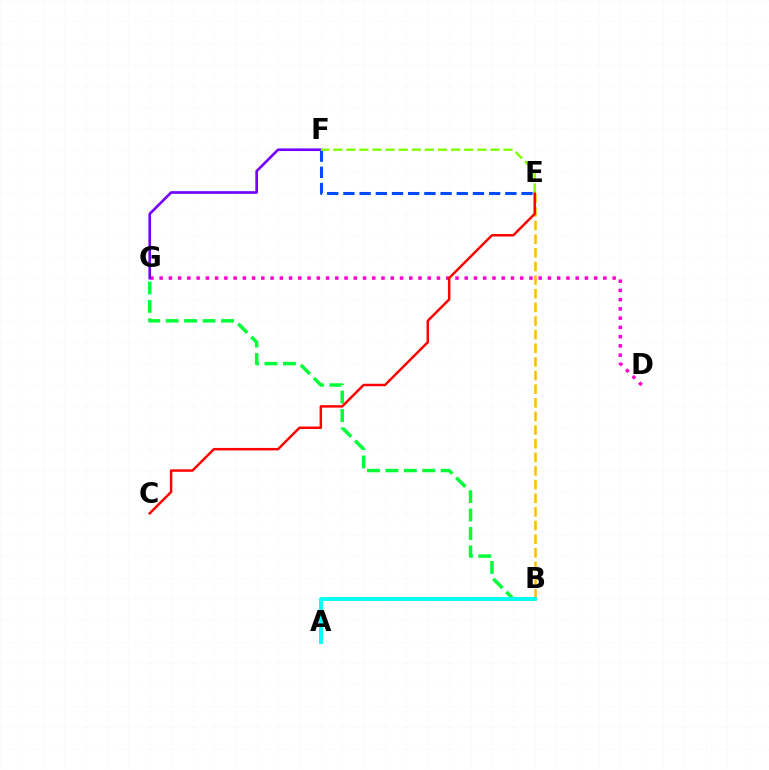{('B', 'G'): [{'color': '#00ff39', 'line_style': 'dashed', 'thickness': 2.5}], ('E', 'F'): [{'color': '#004bff', 'line_style': 'dashed', 'thickness': 2.2}, {'color': '#84ff00', 'line_style': 'dashed', 'thickness': 1.78}], ('B', 'E'): [{'color': '#ffbd00', 'line_style': 'dashed', 'thickness': 1.85}], ('A', 'B'): [{'color': '#00fff6', 'line_style': 'solid', 'thickness': 2.77}], ('D', 'G'): [{'color': '#ff00cf', 'line_style': 'dotted', 'thickness': 2.51}], ('F', 'G'): [{'color': '#7200ff', 'line_style': 'solid', 'thickness': 1.91}], ('C', 'E'): [{'color': '#ff0000', 'line_style': 'solid', 'thickness': 1.78}]}